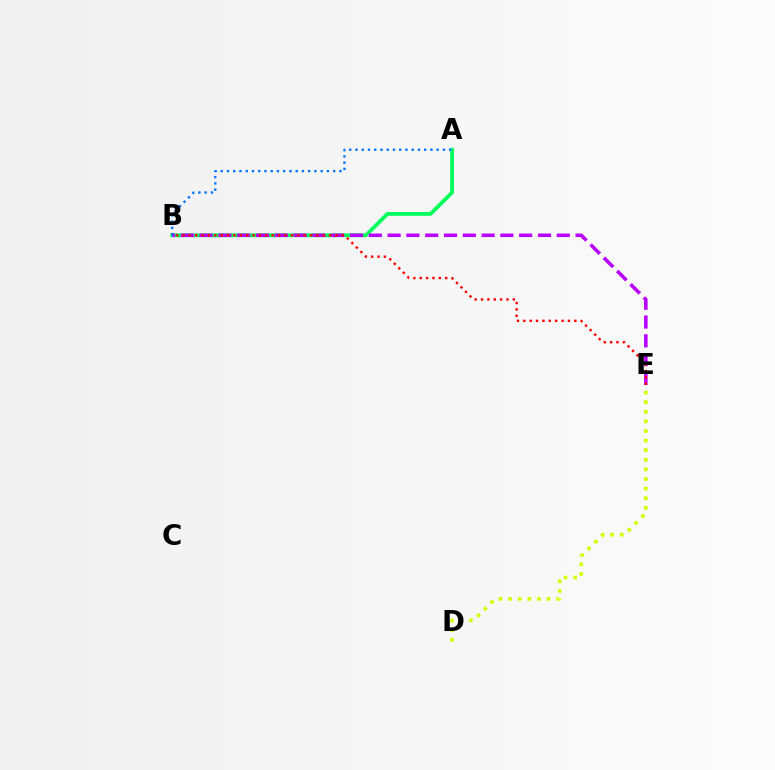{('D', 'E'): [{'color': '#d1ff00', 'line_style': 'dotted', 'thickness': 2.61}], ('A', 'B'): [{'color': '#00ff5c', 'line_style': 'solid', 'thickness': 2.75}, {'color': '#0074ff', 'line_style': 'dotted', 'thickness': 1.7}], ('B', 'E'): [{'color': '#b900ff', 'line_style': 'dashed', 'thickness': 2.55}, {'color': '#ff0000', 'line_style': 'dotted', 'thickness': 1.73}]}